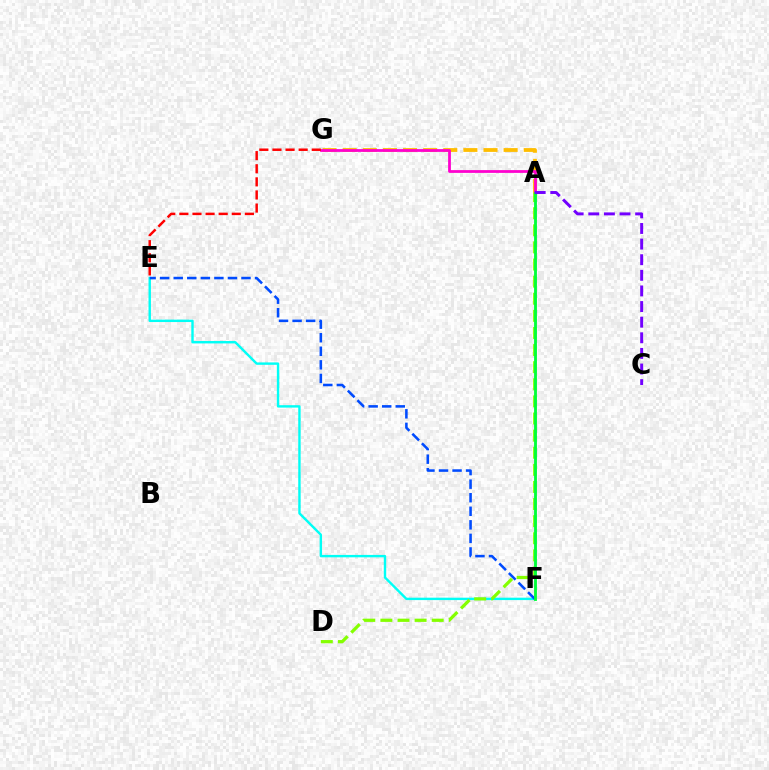{('E', 'F'): [{'color': '#00fff6', 'line_style': 'solid', 'thickness': 1.73}, {'color': '#004bff', 'line_style': 'dashed', 'thickness': 1.84}], ('A', 'D'): [{'color': '#84ff00', 'line_style': 'dashed', 'thickness': 2.32}], ('A', 'G'): [{'color': '#ffbd00', 'line_style': 'dashed', 'thickness': 2.73}, {'color': '#ff00cf', 'line_style': 'solid', 'thickness': 2.0}], ('A', 'F'): [{'color': '#00ff39', 'line_style': 'solid', 'thickness': 2.06}], ('E', 'G'): [{'color': '#ff0000', 'line_style': 'dashed', 'thickness': 1.78}], ('A', 'C'): [{'color': '#7200ff', 'line_style': 'dashed', 'thickness': 2.12}]}